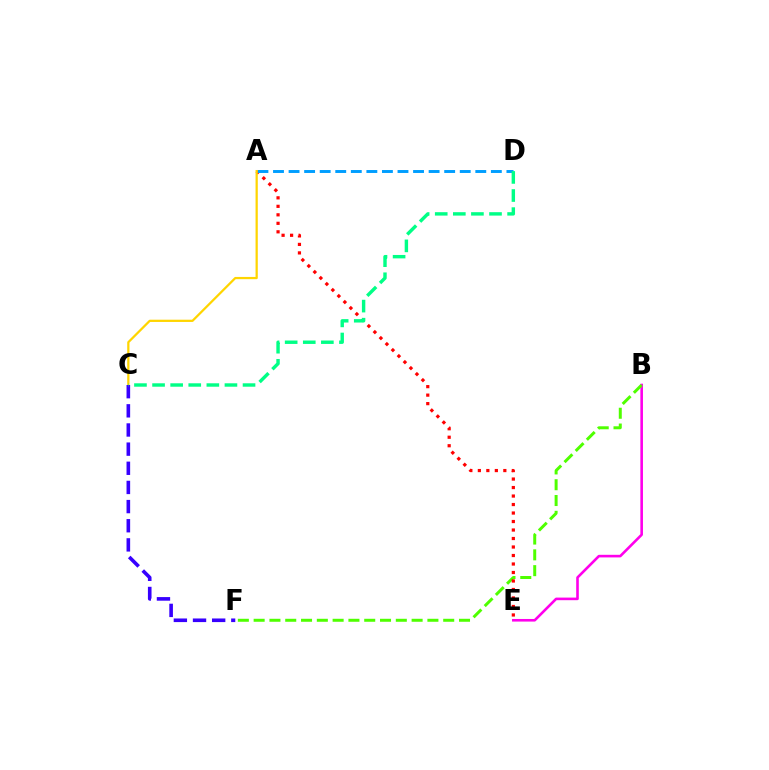{('B', 'E'): [{'color': '#ff00ed', 'line_style': 'solid', 'thickness': 1.87}], ('B', 'F'): [{'color': '#4fff00', 'line_style': 'dashed', 'thickness': 2.15}], ('A', 'E'): [{'color': '#ff0000', 'line_style': 'dotted', 'thickness': 2.31}], ('A', 'D'): [{'color': '#009eff', 'line_style': 'dashed', 'thickness': 2.11}], ('A', 'C'): [{'color': '#ffd500', 'line_style': 'solid', 'thickness': 1.62}], ('C', 'F'): [{'color': '#3700ff', 'line_style': 'dashed', 'thickness': 2.6}], ('C', 'D'): [{'color': '#00ff86', 'line_style': 'dashed', 'thickness': 2.46}]}